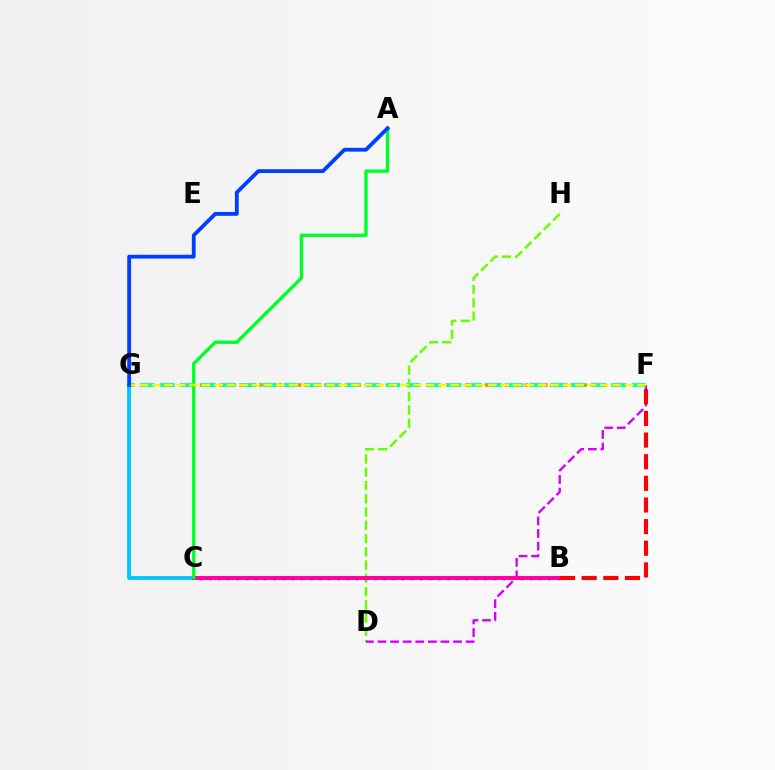{('F', 'G'): [{'color': '#ff8800', 'line_style': 'dotted', 'thickness': 2.67}, {'color': '#00ffaf', 'line_style': 'dashed', 'thickness': 2.78}, {'color': '#eeff00', 'line_style': 'dashed', 'thickness': 1.69}], ('D', 'H'): [{'color': '#66ff00', 'line_style': 'dashed', 'thickness': 1.8}], ('D', 'F'): [{'color': '#d600ff', 'line_style': 'dashed', 'thickness': 1.71}], ('B', 'C'): [{'color': '#4f00ff', 'line_style': 'dotted', 'thickness': 2.49}, {'color': '#ff00a0', 'line_style': 'solid', 'thickness': 2.84}], ('C', 'G'): [{'color': '#00c7ff', 'line_style': 'solid', 'thickness': 2.76}], ('A', 'C'): [{'color': '#00ff27', 'line_style': 'solid', 'thickness': 2.42}], ('A', 'G'): [{'color': '#003fff', 'line_style': 'solid', 'thickness': 2.76}], ('B', 'F'): [{'color': '#ff0000', 'line_style': 'dashed', 'thickness': 2.94}]}